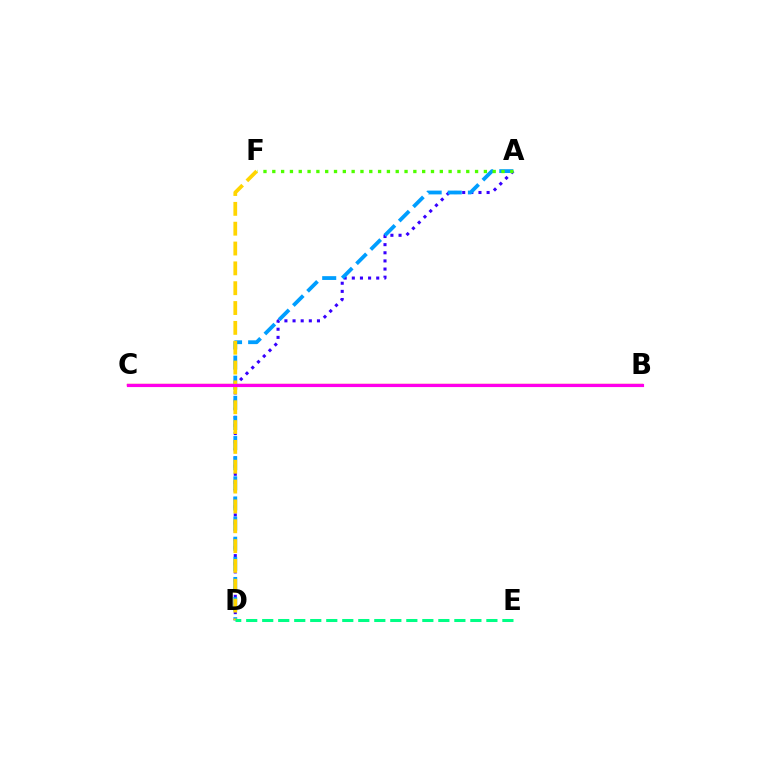{('A', 'D'): [{'color': '#3700ff', 'line_style': 'dotted', 'thickness': 2.21}, {'color': '#009eff', 'line_style': 'dashed', 'thickness': 2.73}], ('B', 'C'): [{'color': '#ff0000', 'line_style': 'solid', 'thickness': 1.66}, {'color': '#ff00ed', 'line_style': 'solid', 'thickness': 2.27}], ('A', 'F'): [{'color': '#4fff00', 'line_style': 'dotted', 'thickness': 2.4}], ('D', 'F'): [{'color': '#ffd500', 'line_style': 'dashed', 'thickness': 2.69}], ('D', 'E'): [{'color': '#00ff86', 'line_style': 'dashed', 'thickness': 2.18}]}